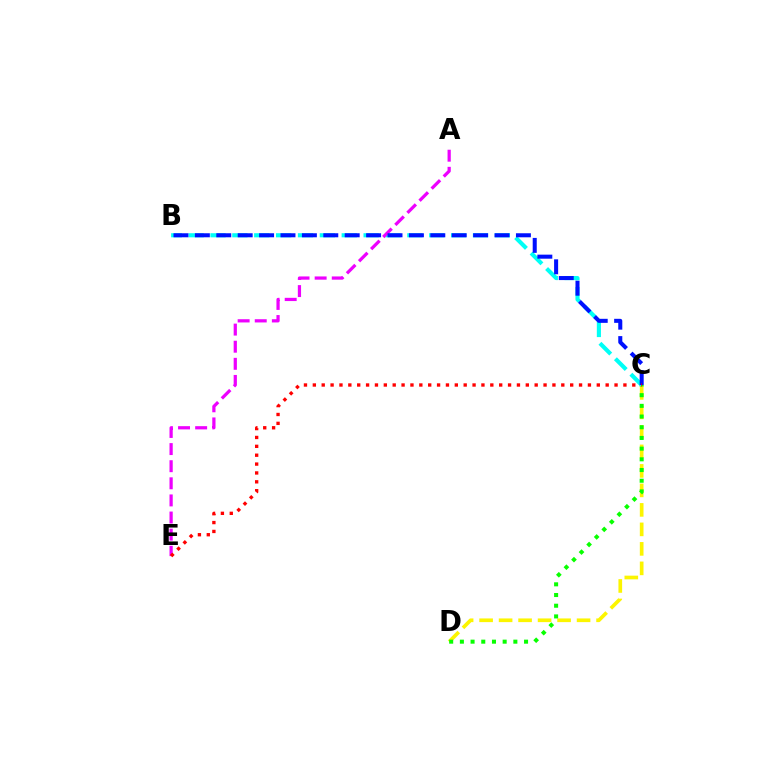{('C', 'D'): [{'color': '#fcf500', 'line_style': 'dashed', 'thickness': 2.65}, {'color': '#08ff00', 'line_style': 'dotted', 'thickness': 2.91}], ('B', 'C'): [{'color': '#00fff6', 'line_style': 'dashed', 'thickness': 2.97}, {'color': '#0010ff', 'line_style': 'dashed', 'thickness': 2.91}], ('A', 'E'): [{'color': '#ee00ff', 'line_style': 'dashed', 'thickness': 2.32}], ('C', 'E'): [{'color': '#ff0000', 'line_style': 'dotted', 'thickness': 2.41}]}